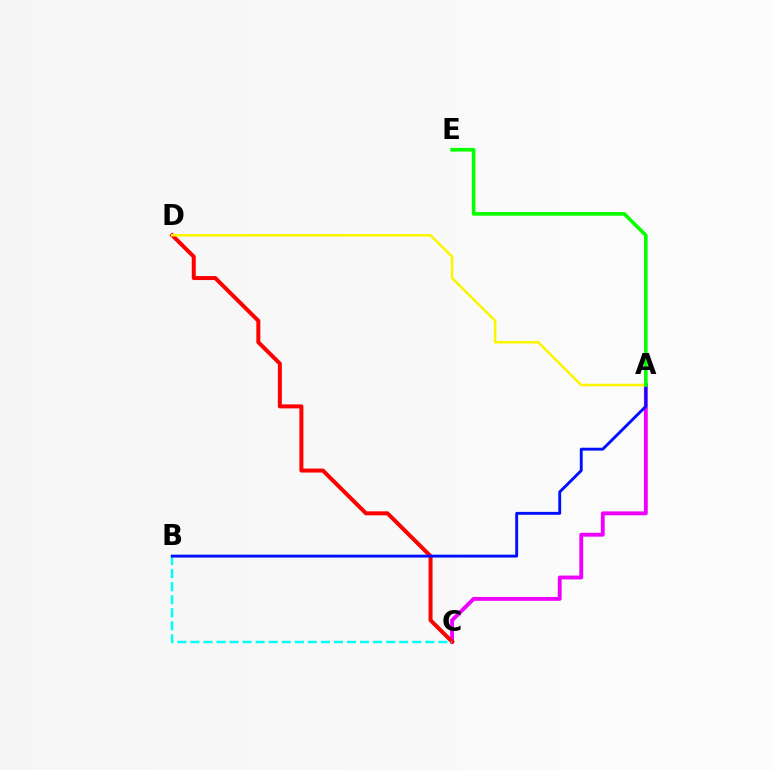{('A', 'C'): [{'color': '#ee00ff', 'line_style': 'solid', 'thickness': 2.78}], ('C', 'D'): [{'color': '#ff0000', 'line_style': 'solid', 'thickness': 2.88}], ('B', 'C'): [{'color': '#00fff6', 'line_style': 'dashed', 'thickness': 1.77}], ('A', 'D'): [{'color': '#fcf500', 'line_style': 'solid', 'thickness': 1.82}], ('A', 'B'): [{'color': '#0010ff', 'line_style': 'solid', 'thickness': 2.08}], ('A', 'E'): [{'color': '#08ff00', 'line_style': 'solid', 'thickness': 2.61}]}